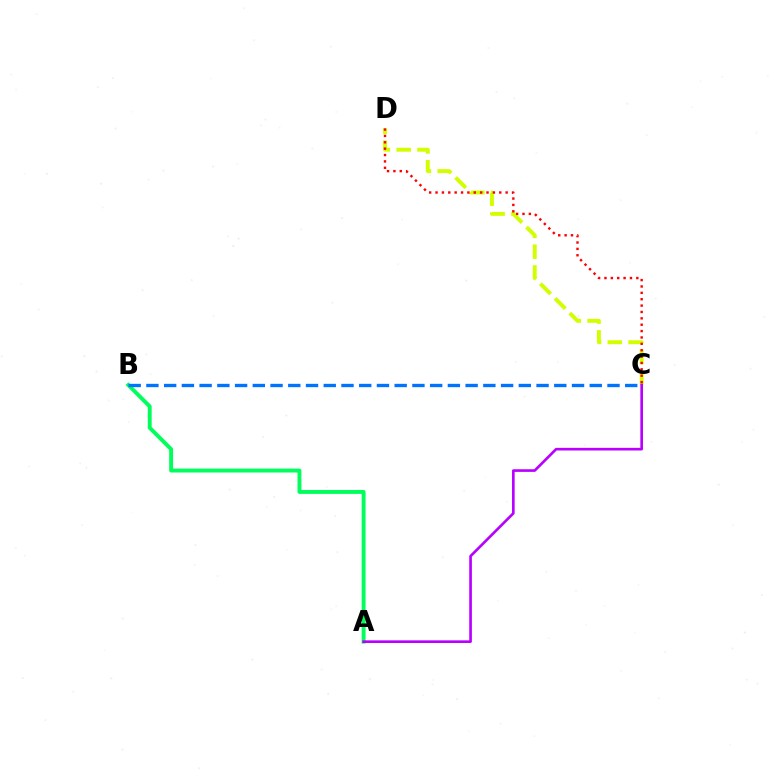{('C', 'D'): [{'color': '#d1ff00', 'line_style': 'dashed', 'thickness': 2.82}, {'color': '#ff0000', 'line_style': 'dotted', 'thickness': 1.73}], ('A', 'B'): [{'color': '#00ff5c', 'line_style': 'solid', 'thickness': 2.81}], ('A', 'C'): [{'color': '#b900ff', 'line_style': 'solid', 'thickness': 1.9}], ('B', 'C'): [{'color': '#0074ff', 'line_style': 'dashed', 'thickness': 2.41}]}